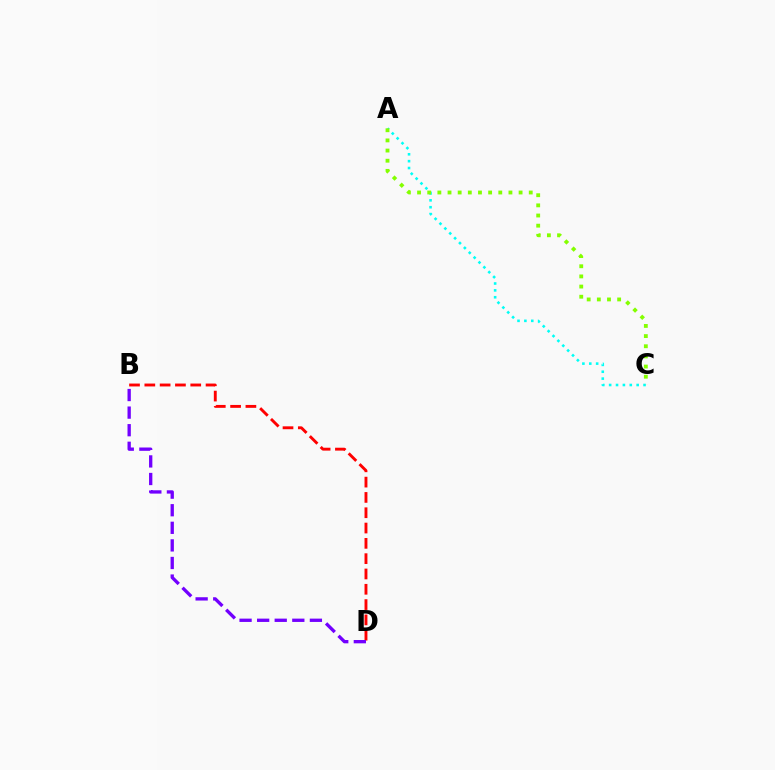{('B', 'D'): [{'color': '#ff0000', 'line_style': 'dashed', 'thickness': 2.08}, {'color': '#7200ff', 'line_style': 'dashed', 'thickness': 2.39}], ('A', 'C'): [{'color': '#00fff6', 'line_style': 'dotted', 'thickness': 1.87}, {'color': '#84ff00', 'line_style': 'dotted', 'thickness': 2.76}]}